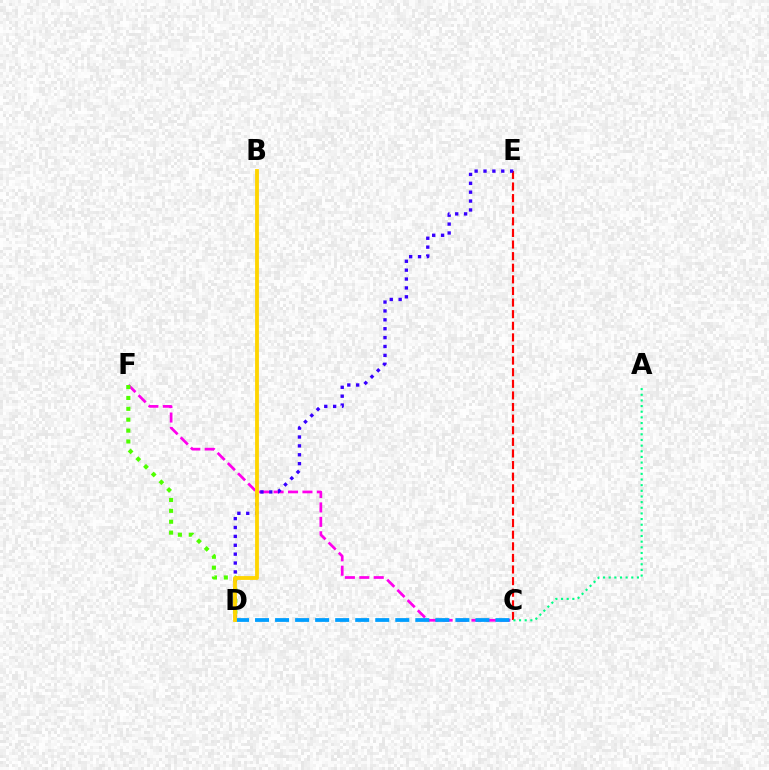{('C', 'E'): [{'color': '#ff0000', 'line_style': 'dashed', 'thickness': 1.58}], ('C', 'F'): [{'color': '#ff00ed', 'line_style': 'dashed', 'thickness': 1.96}], ('D', 'F'): [{'color': '#4fff00', 'line_style': 'dotted', 'thickness': 2.96}], ('C', 'D'): [{'color': '#009eff', 'line_style': 'dashed', 'thickness': 2.72}], ('A', 'C'): [{'color': '#00ff86', 'line_style': 'dotted', 'thickness': 1.54}], ('D', 'E'): [{'color': '#3700ff', 'line_style': 'dotted', 'thickness': 2.41}], ('B', 'D'): [{'color': '#ffd500', 'line_style': 'solid', 'thickness': 2.75}]}